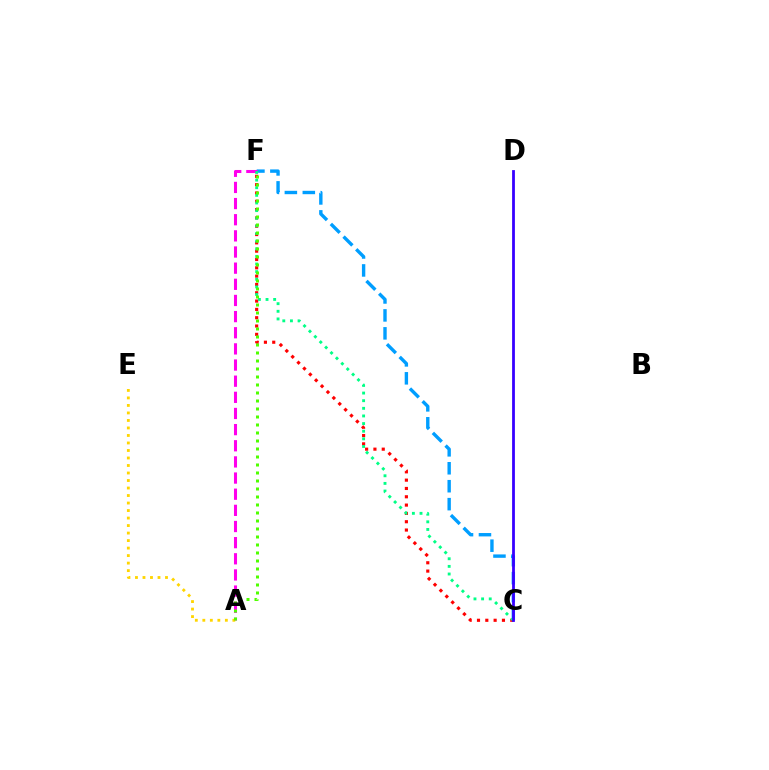{('C', 'F'): [{'color': '#ff0000', 'line_style': 'dotted', 'thickness': 2.26}, {'color': '#009eff', 'line_style': 'dashed', 'thickness': 2.44}, {'color': '#00ff86', 'line_style': 'dotted', 'thickness': 2.07}], ('A', 'F'): [{'color': '#ff00ed', 'line_style': 'dashed', 'thickness': 2.19}, {'color': '#4fff00', 'line_style': 'dotted', 'thickness': 2.17}], ('A', 'E'): [{'color': '#ffd500', 'line_style': 'dotted', 'thickness': 2.04}], ('C', 'D'): [{'color': '#3700ff', 'line_style': 'solid', 'thickness': 2.01}]}